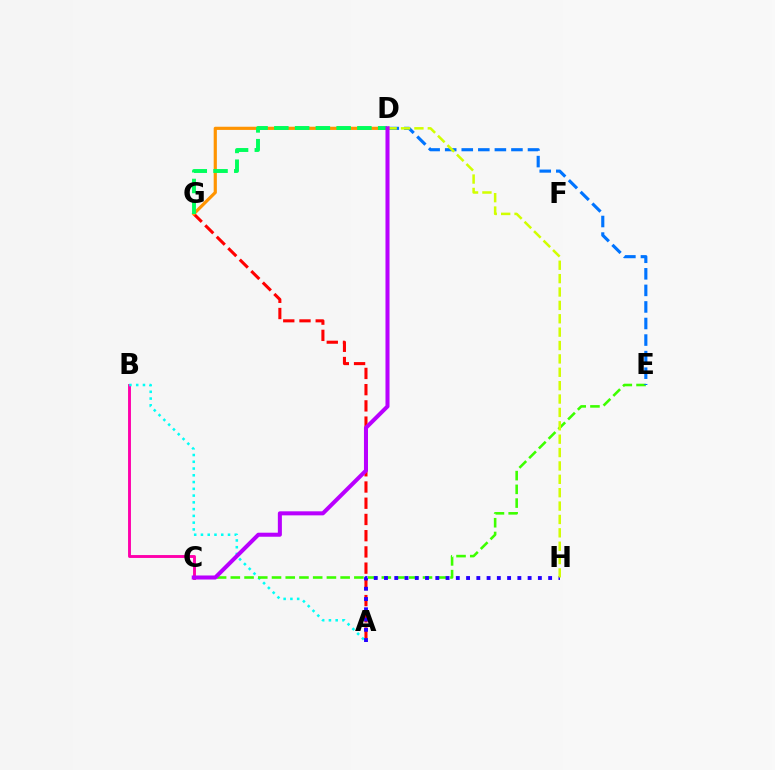{('B', 'C'): [{'color': '#ff00ac', 'line_style': 'solid', 'thickness': 2.09}], ('A', 'G'): [{'color': '#ff0000', 'line_style': 'dashed', 'thickness': 2.2}], ('A', 'B'): [{'color': '#00fff6', 'line_style': 'dotted', 'thickness': 1.84}], ('C', 'E'): [{'color': '#3dff00', 'line_style': 'dashed', 'thickness': 1.86}], ('D', 'G'): [{'color': '#ff9400', 'line_style': 'solid', 'thickness': 2.29}, {'color': '#00ff5c', 'line_style': 'dashed', 'thickness': 2.82}], ('A', 'H'): [{'color': '#2500ff', 'line_style': 'dotted', 'thickness': 2.79}], ('D', 'E'): [{'color': '#0074ff', 'line_style': 'dashed', 'thickness': 2.25}], ('D', 'H'): [{'color': '#d1ff00', 'line_style': 'dashed', 'thickness': 1.82}], ('C', 'D'): [{'color': '#b900ff', 'line_style': 'solid', 'thickness': 2.9}]}